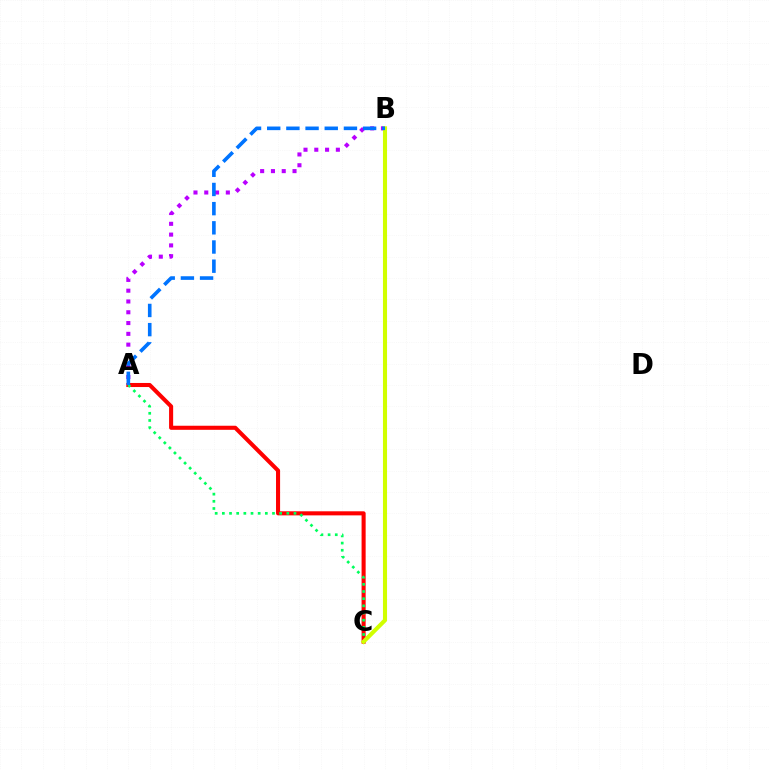{('A', 'B'): [{'color': '#b900ff', 'line_style': 'dotted', 'thickness': 2.93}, {'color': '#0074ff', 'line_style': 'dashed', 'thickness': 2.61}], ('A', 'C'): [{'color': '#ff0000', 'line_style': 'solid', 'thickness': 2.93}, {'color': '#00ff5c', 'line_style': 'dotted', 'thickness': 1.95}], ('B', 'C'): [{'color': '#d1ff00', 'line_style': 'solid', 'thickness': 2.94}]}